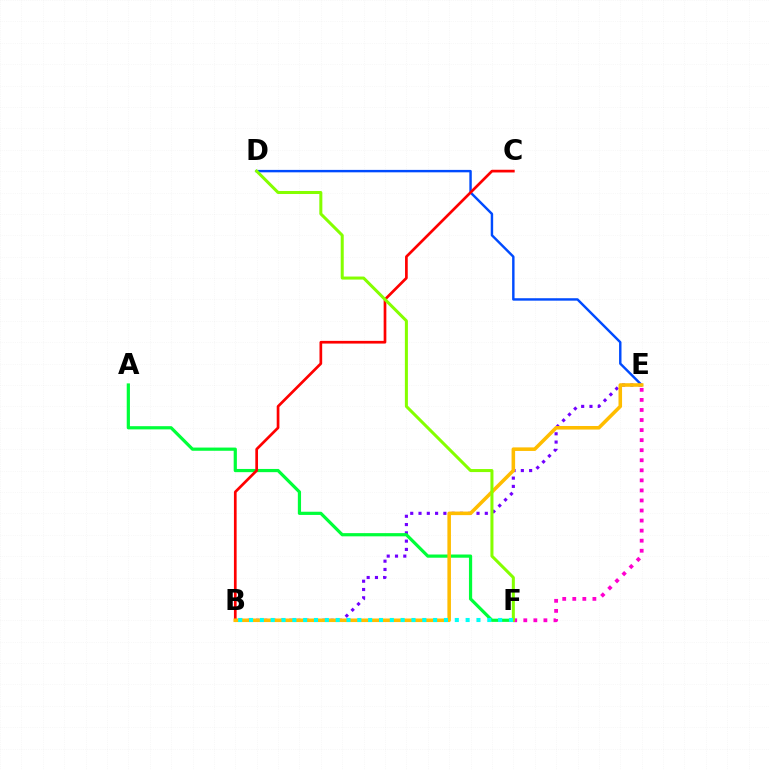{('D', 'E'): [{'color': '#004bff', 'line_style': 'solid', 'thickness': 1.75}], ('B', 'E'): [{'color': '#7200ff', 'line_style': 'dotted', 'thickness': 2.25}, {'color': '#ffbd00', 'line_style': 'solid', 'thickness': 2.56}], ('A', 'F'): [{'color': '#00ff39', 'line_style': 'solid', 'thickness': 2.31}], ('B', 'C'): [{'color': '#ff0000', 'line_style': 'solid', 'thickness': 1.94}], ('E', 'F'): [{'color': '#ff00cf', 'line_style': 'dotted', 'thickness': 2.73}], ('D', 'F'): [{'color': '#84ff00', 'line_style': 'solid', 'thickness': 2.18}], ('B', 'F'): [{'color': '#00fff6', 'line_style': 'dotted', 'thickness': 2.94}]}